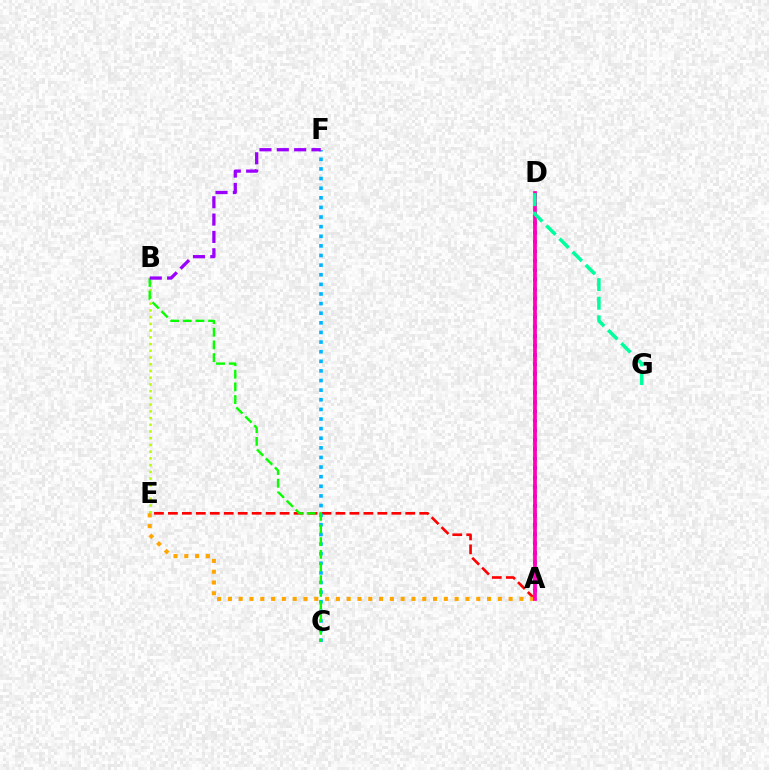{('B', 'E'): [{'color': '#b3ff00', 'line_style': 'dotted', 'thickness': 1.83}], ('A', 'E'): [{'color': '#ff0000', 'line_style': 'dashed', 'thickness': 1.9}, {'color': '#ffa500', 'line_style': 'dotted', 'thickness': 2.93}], ('A', 'D'): [{'color': '#0010ff', 'line_style': 'dotted', 'thickness': 2.56}, {'color': '#ff00bd', 'line_style': 'solid', 'thickness': 2.69}], ('C', 'F'): [{'color': '#00b5ff', 'line_style': 'dotted', 'thickness': 2.61}], ('B', 'C'): [{'color': '#08ff00', 'line_style': 'dashed', 'thickness': 1.72}], ('B', 'F'): [{'color': '#9b00ff', 'line_style': 'dashed', 'thickness': 2.36}], ('D', 'G'): [{'color': '#00ff9d', 'line_style': 'dashed', 'thickness': 2.53}]}